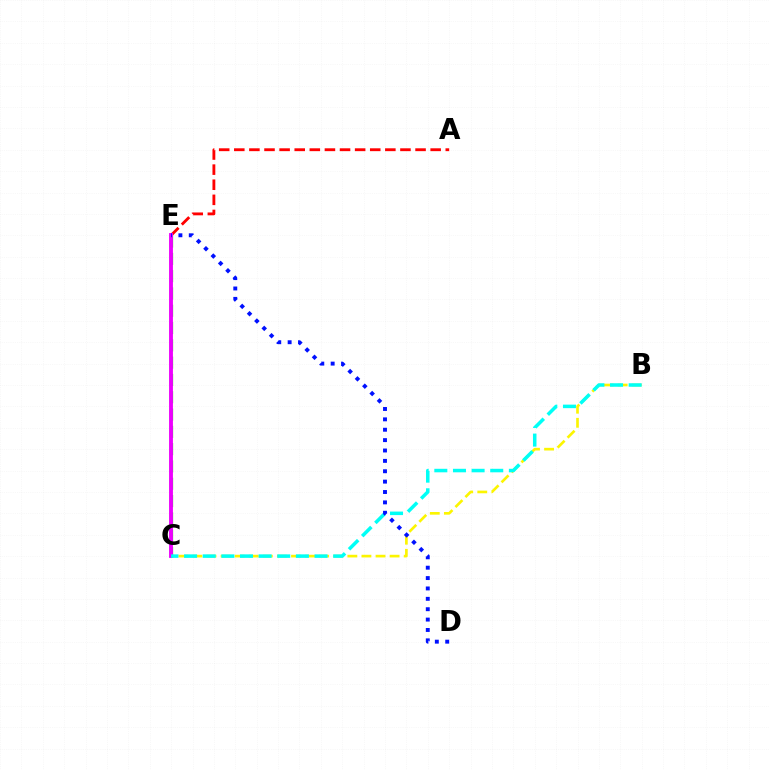{('A', 'E'): [{'color': '#ff0000', 'line_style': 'dashed', 'thickness': 2.05}], ('C', 'E'): [{'color': '#08ff00', 'line_style': 'dashed', 'thickness': 2.35}, {'color': '#ee00ff', 'line_style': 'solid', 'thickness': 2.78}], ('B', 'C'): [{'color': '#fcf500', 'line_style': 'dashed', 'thickness': 1.91}, {'color': '#00fff6', 'line_style': 'dashed', 'thickness': 2.53}], ('D', 'E'): [{'color': '#0010ff', 'line_style': 'dotted', 'thickness': 2.82}]}